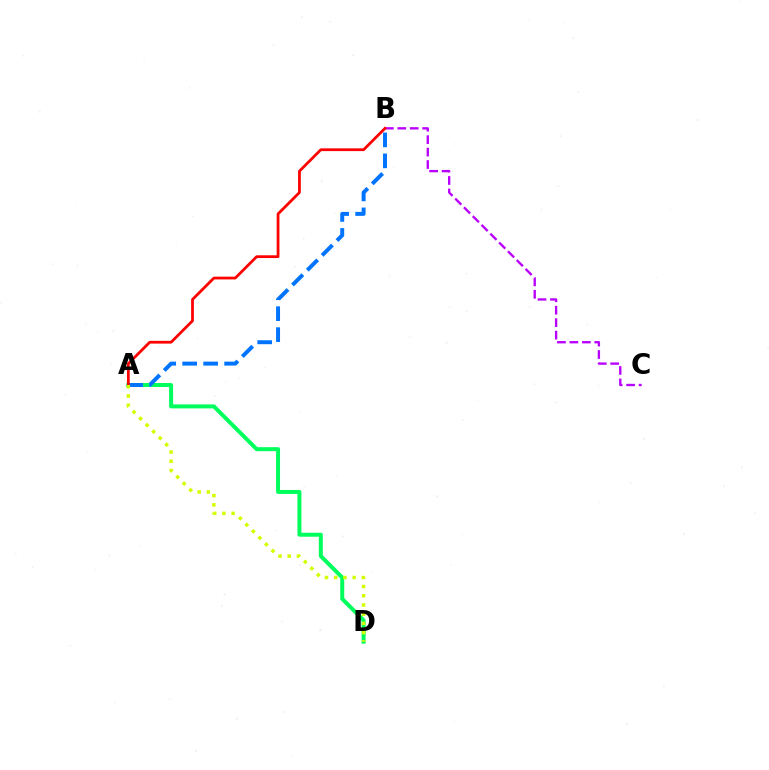{('A', 'D'): [{'color': '#00ff5c', 'line_style': 'solid', 'thickness': 2.87}, {'color': '#d1ff00', 'line_style': 'dotted', 'thickness': 2.51}], ('B', 'C'): [{'color': '#b900ff', 'line_style': 'dashed', 'thickness': 1.69}], ('A', 'B'): [{'color': '#0074ff', 'line_style': 'dashed', 'thickness': 2.85}, {'color': '#ff0000', 'line_style': 'solid', 'thickness': 1.99}]}